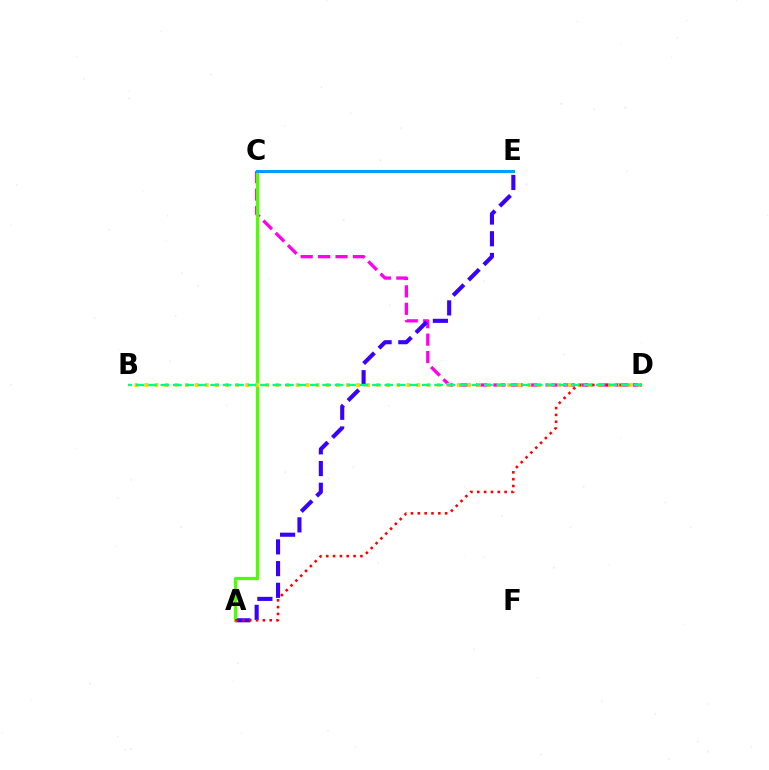{('C', 'D'): [{'color': '#ff00ed', 'line_style': 'dashed', 'thickness': 2.37}], ('A', 'E'): [{'color': '#3700ff', 'line_style': 'dashed', 'thickness': 2.95}], ('A', 'C'): [{'color': '#4fff00', 'line_style': 'solid', 'thickness': 2.33}], ('B', 'D'): [{'color': '#ffd500', 'line_style': 'dotted', 'thickness': 2.74}, {'color': '#00ff86', 'line_style': 'dashed', 'thickness': 1.69}], ('A', 'D'): [{'color': '#ff0000', 'line_style': 'dotted', 'thickness': 1.86}], ('C', 'E'): [{'color': '#009eff', 'line_style': 'solid', 'thickness': 2.17}]}